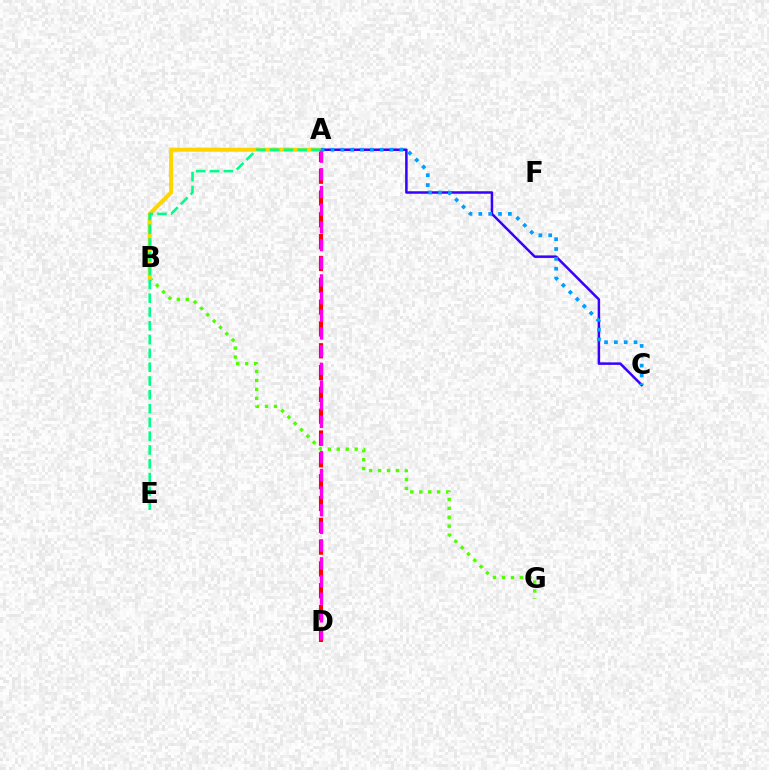{('A', 'D'): [{'color': '#ff0000', 'line_style': 'dashed', 'thickness': 2.96}, {'color': '#ff00ed', 'line_style': 'dashed', 'thickness': 2.4}], ('B', 'G'): [{'color': '#4fff00', 'line_style': 'dotted', 'thickness': 2.43}], ('A', 'C'): [{'color': '#3700ff', 'line_style': 'solid', 'thickness': 1.8}, {'color': '#009eff', 'line_style': 'dotted', 'thickness': 2.67}], ('A', 'B'): [{'color': '#ffd500', 'line_style': 'solid', 'thickness': 2.92}], ('A', 'E'): [{'color': '#00ff86', 'line_style': 'dashed', 'thickness': 1.87}]}